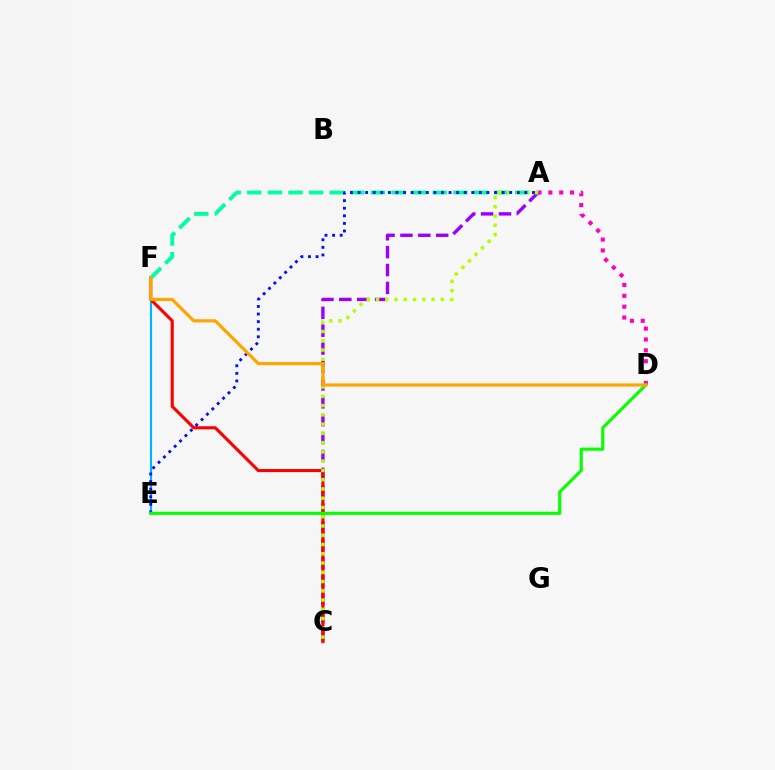{('E', 'F'): [{'color': '#00b5ff', 'line_style': 'solid', 'thickness': 1.54}], ('A', 'C'): [{'color': '#9b00ff', 'line_style': 'dashed', 'thickness': 2.43}, {'color': '#b3ff00', 'line_style': 'dotted', 'thickness': 2.52}], ('C', 'F'): [{'color': '#ff0000', 'line_style': 'solid', 'thickness': 2.23}], ('A', 'F'): [{'color': '#00ff9d', 'line_style': 'dashed', 'thickness': 2.8}], ('A', 'D'): [{'color': '#ff00bd', 'line_style': 'dotted', 'thickness': 2.95}], ('A', 'E'): [{'color': '#0010ff', 'line_style': 'dotted', 'thickness': 2.06}], ('D', 'E'): [{'color': '#08ff00', 'line_style': 'solid', 'thickness': 2.25}], ('D', 'F'): [{'color': '#ffa500', 'line_style': 'solid', 'thickness': 2.29}]}